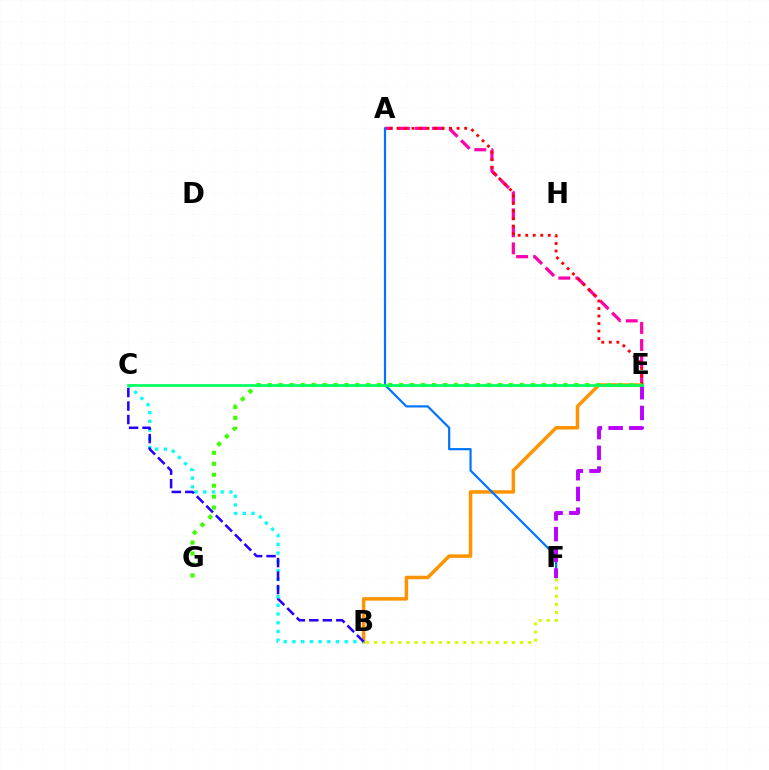{('A', 'E'): [{'color': '#ff00ac', 'line_style': 'dashed', 'thickness': 2.31}, {'color': '#ff0000', 'line_style': 'dotted', 'thickness': 2.04}], ('B', 'E'): [{'color': '#ff9400', 'line_style': 'solid', 'thickness': 2.52}], ('A', 'F'): [{'color': '#0074ff', 'line_style': 'solid', 'thickness': 1.58}], ('E', 'G'): [{'color': '#3dff00', 'line_style': 'dotted', 'thickness': 2.98}], ('B', 'C'): [{'color': '#00fff6', 'line_style': 'dotted', 'thickness': 2.37}, {'color': '#2500ff', 'line_style': 'dashed', 'thickness': 1.83}], ('E', 'F'): [{'color': '#b900ff', 'line_style': 'dashed', 'thickness': 2.81}], ('C', 'E'): [{'color': '#00ff5c', 'line_style': 'solid', 'thickness': 1.95}], ('B', 'F'): [{'color': '#d1ff00', 'line_style': 'dotted', 'thickness': 2.2}]}